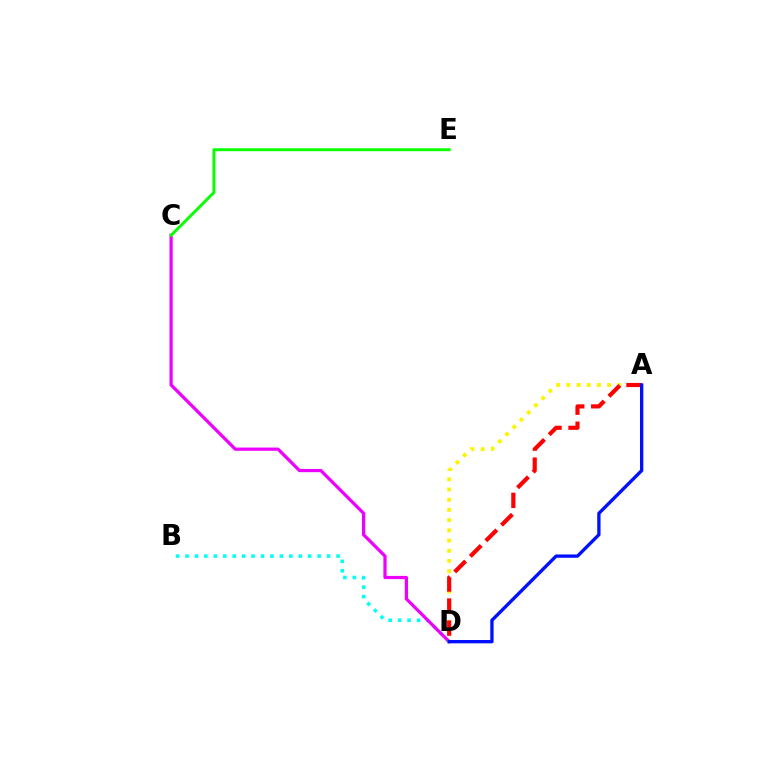{('B', 'D'): [{'color': '#00fff6', 'line_style': 'dotted', 'thickness': 2.56}], ('C', 'D'): [{'color': '#ee00ff', 'line_style': 'solid', 'thickness': 2.32}], ('A', 'D'): [{'color': '#fcf500', 'line_style': 'dotted', 'thickness': 2.77}, {'color': '#ff0000', 'line_style': 'dashed', 'thickness': 2.99}, {'color': '#0010ff', 'line_style': 'solid', 'thickness': 2.39}], ('C', 'E'): [{'color': '#08ff00', 'line_style': 'solid', 'thickness': 2.09}]}